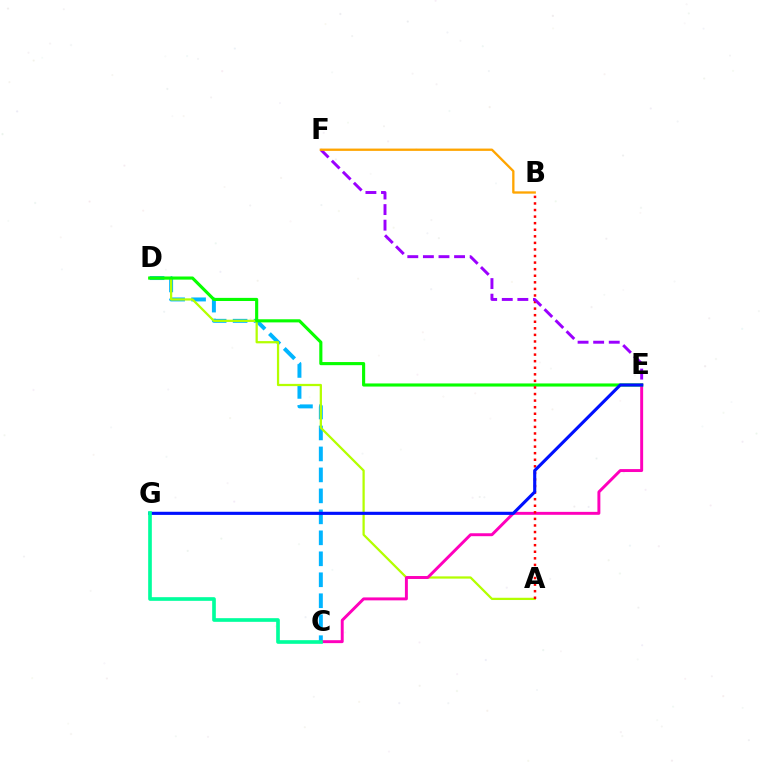{('C', 'D'): [{'color': '#00b5ff', 'line_style': 'dashed', 'thickness': 2.85}], ('A', 'D'): [{'color': '#b3ff00', 'line_style': 'solid', 'thickness': 1.62}], ('C', 'E'): [{'color': '#ff00bd', 'line_style': 'solid', 'thickness': 2.12}], ('D', 'E'): [{'color': '#08ff00', 'line_style': 'solid', 'thickness': 2.25}], ('A', 'B'): [{'color': '#ff0000', 'line_style': 'dotted', 'thickness': 1.79}], ('E', 'F'): [{'color': '#9b00ff', 'line_style': 'dashed', 'thickness': 2.12}], ('E', 'G'): [{'color': '#0010ff', 'line_style': 'solid', 'thickness': 2.25}], ('C', 'G'): [{'color': '#00ff9d', 'line_style': 'solid', 'thickness': 2.63}], ('B', 'F'): [{'color': '#ffa500', 'line_style': 'solid', 'thickness': 1.67}]}